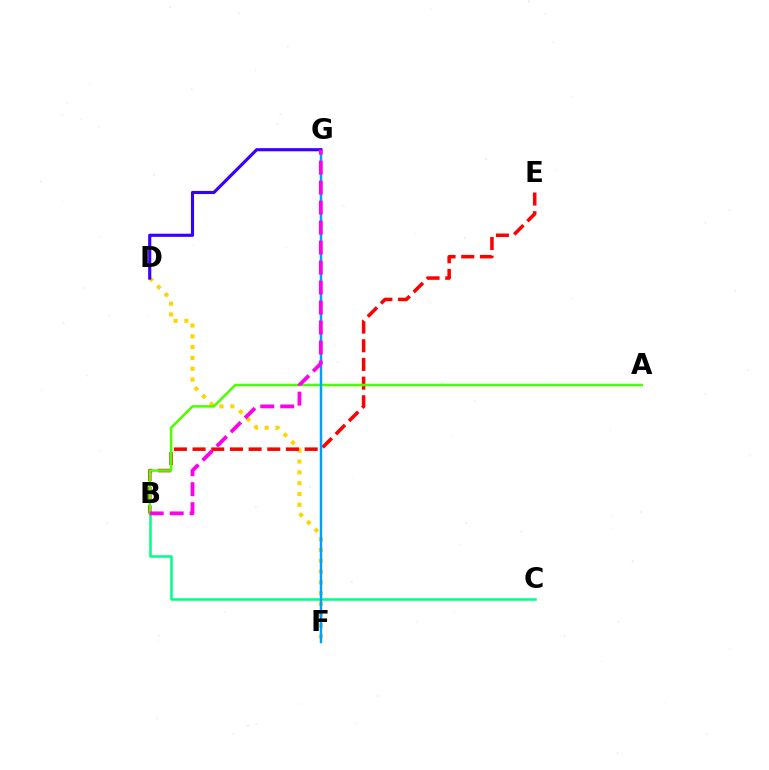{('D', 'F'): [{'color': '#ffd500', 'line_style': 'dotted', 'thickness': 2.94}], ('B', 'E'): [{'color': '#ff0000', 'line_style': 'dashed', 'thickness': 2.54}], ('B', 'C'): [{'color': '#00ff86', 'line_style': 'solid', 'thickness': 1.83}], ('A', 'B'): [{'color': '#4fff00', 'line_style': 'solid', 'thickness': 1.83}], ('F', 'G'): [{'color': '#009eff', 'line_style': 'solid', 'thickness': 1.78}], ('D', 'G'): [{'color': '#3700ff', 'line_style': 'solid', 'thickness': 2.26}], ('B', 'G'): [{'color': '#ff00ed', 'line_style': 'dashed', 'thickness': 2.72}]}